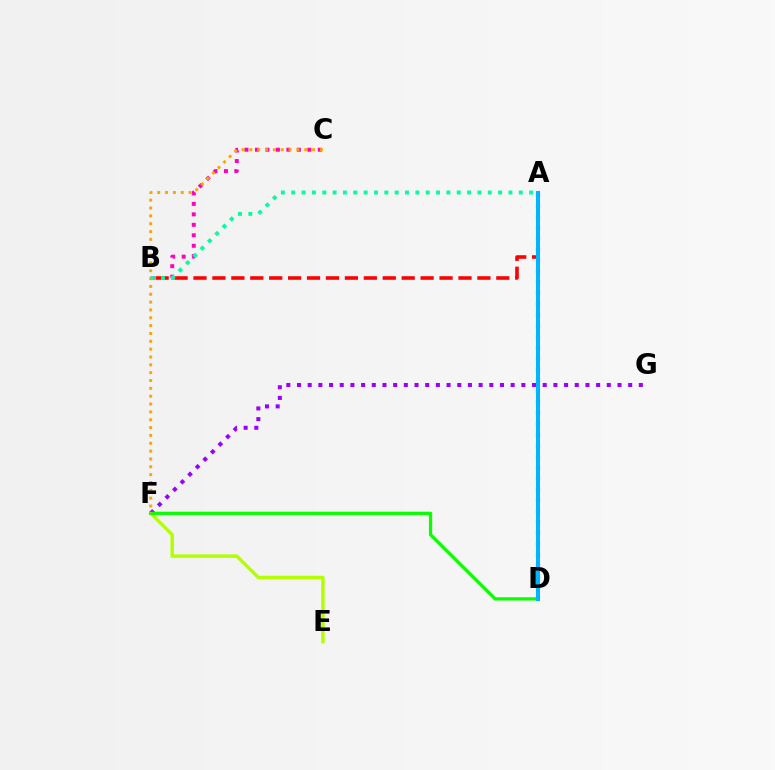{('E', 'F'): [{'color': '#b3ff00', 'line_style': 'solid', 'thickness': 2.49}], ('F', 'G'): [{'color': '#9b00ff', 'line_style': 'dotted', 'thickness': 2.9}], ('B', 'C'): [{'color': '#ff00bd', 'line_style': 'dotted', 'thickness': 2.85}], ('A', 'B'): [{'color': '#ff0000', 'line_style': 'dashed', 'thickness': 2.57}, {'color': '#00ff9d', 'line_style': 'dotted', 'thickness': 2.81}], ('D', 'F'): [{'color': '#08ff00', 'line_style': 'solid', 'thickness': 2.33}], ('C', 'F'): [{'color': '#ffa500', 'line_style': 'dotted', 'thickness': 2.13}], ('A', 'D'): [{'color': '#0010ff', 'line_style': 'dotted', 'thickness': 2.96}, {'color': '#00b5ff', 'line_style': 'solid', 'thickness': 2.9}]}